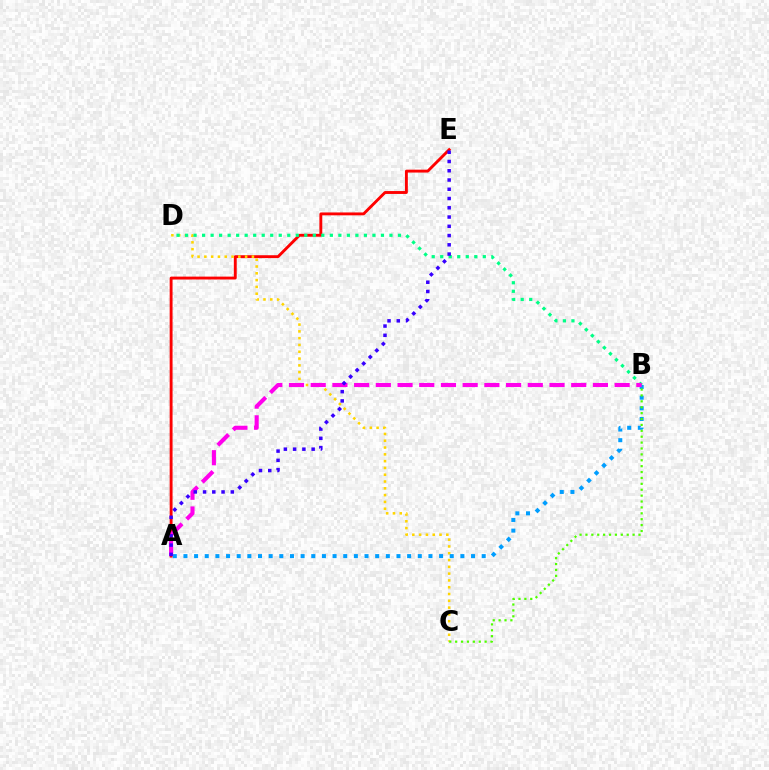{('A', 'E'): [{'color': '#ff0000', 'line_style': 'solid', 'thickness': 2.07}, {'color': '#3700ff', 'line_style': 'dotted', 'thickness': 2.52}], ('C', 'D'): [{'color': '#ffd500', 'line_style': 'dotted', 'thickness': 1.85}], ('A', 'B'): [{'color': '#009eff', 'line_style': 'dotted', 'thickness': 2.89}, {'color': '#ff00ed', 'line_style': 'dashed', 'thickness': 2.95}], ('B', 'D'): [{'color': '#00ff86', 'line_style': 'dotted', 'thickness': 2.31}], ('B', 'C'): [{'color': '#4fff00', 'line_style': 'dotted', 'thickness': 1.6}]}